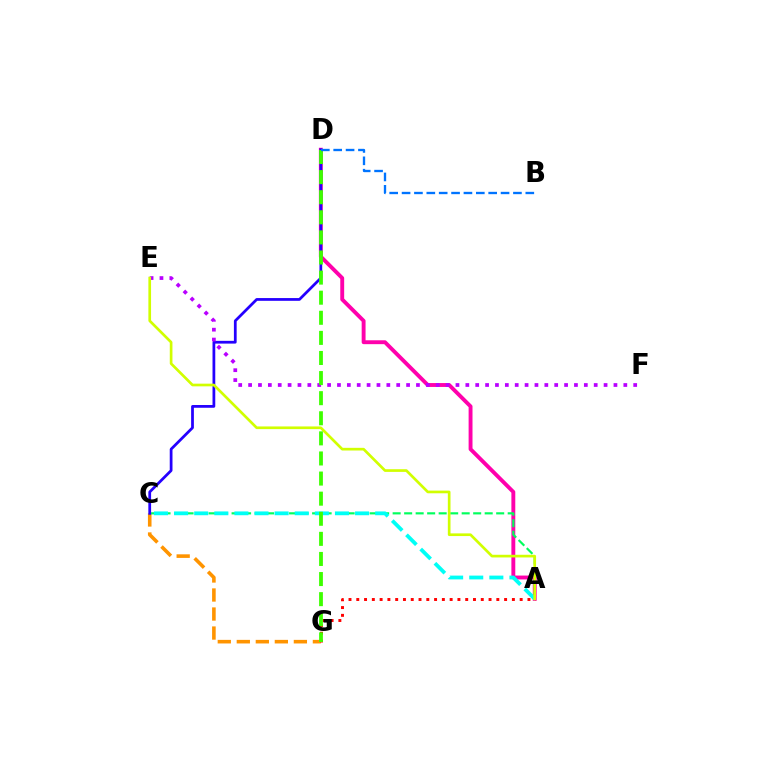{('A', 'D'): [{'color': '#ff00ac', 'line_style': 'solid', 'thickness': 2.8}], ('C', 'G'): [{'color': '#ff9400', 'line_style': 'dashed', 'thickness': 2.58}], ('A', 'C'): [{'color': '#00ff5c', 'line_style': 'dashed', 'thickness': 1.56}, {'color': '#00fff6', 'line_style': 'dashed', 'thickness': 2.73}], ('A', 'G'): [{'color': '#ff0000', 'line_style': 'dotted', 'thickness': 2.11}], ('C', 'D'): [{'color': '#2500ff', 'line_style': 'solid', 'thickness': 1.98}], ('E', 'F'): [{'color': '#b900ff', 'line_style': 'dotted', 'thickness': 2.68}], ('A', 'E'): [{'color': '#d1ff00', 'line_style': 'solid', 'thickness': 1.93}], ('D', 'G'): [{'color': '#3dff00', 'line_style': 'dashed', 'thickness': 2.73}], ('B', 'D'): [{'color': '#0074ff', 'line_style': 'dashed', 'thickness': 1.68}]}